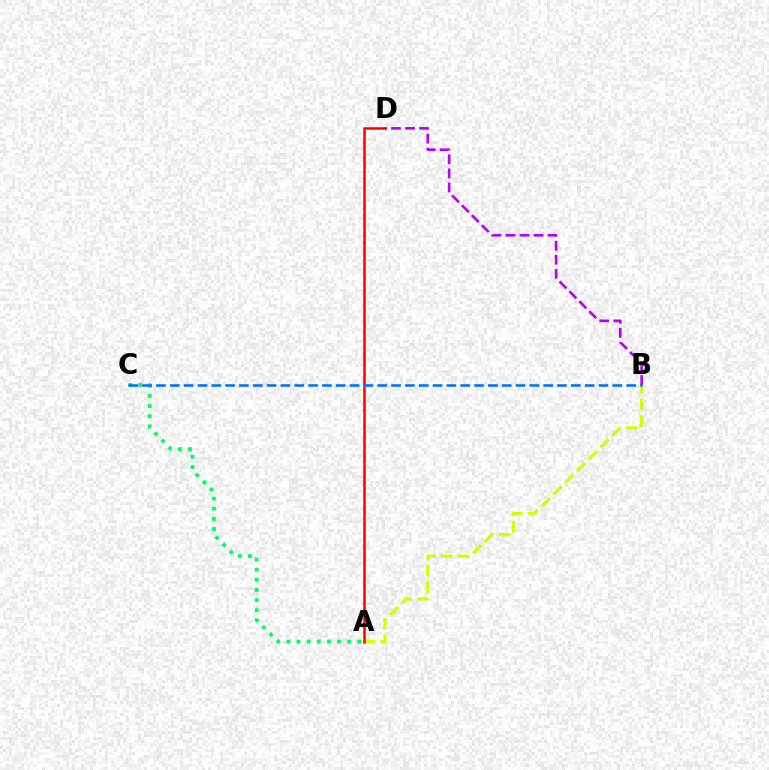{('A', 'B'): [{'color': '#d1ff00', 'line_style': 'dashed', 'thickness': 2.27}], ('A', 'C'): [{'color': '#00ff5c', 'line_style': 'dotted', 'thickness': 2.75}], ('B', 'D'): [{'color': '#b900ff', 'line_style': 'dashed', 'thickness': 1.91}], ('A', 'D'): [{'color': '#ff0000', 'line_style': 'solid', 'thickness': 1.8}], ('B', 'C'): [{'color': '#0074ff', 'line_style': 'dashed', 'thickness': 1.88}]}